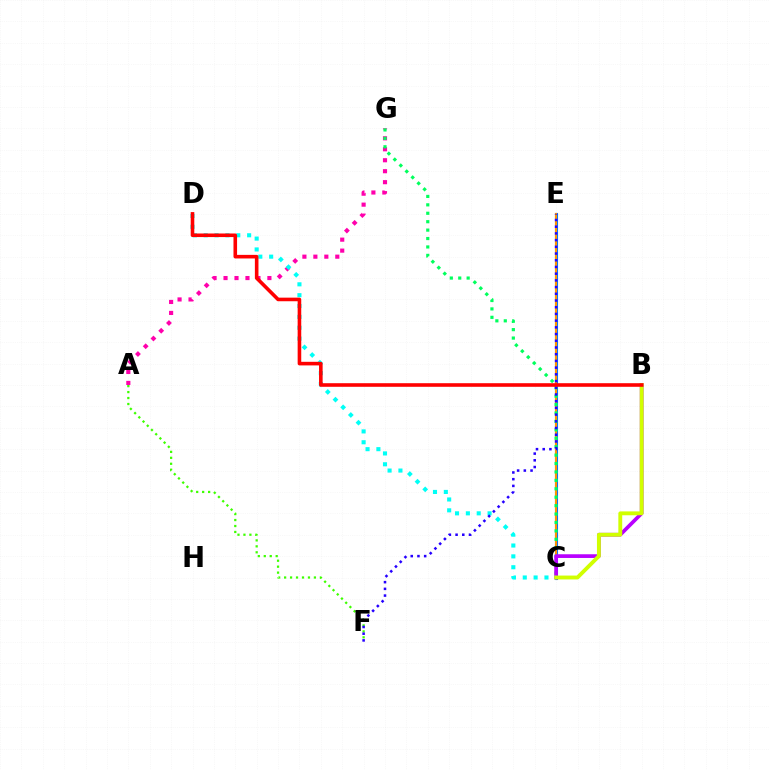{('A', 'F'): [{'color': '#3dff00', 'line_style': 'dotted', 'thickness': 1.62}], ('C', 'E'): [{'color': '#0074ff', 'line_style': 'solid', 'thickness': 2.22}, {'color': '#ff9400', 'line_style': 'solid', 'thickness': 1.51}], ('A', 'G'): [{'color': '#ff00ac', 'line_style': 'dotted', 'thickness': 2.98}], ('C', 'G'): [{'color': '#00ff5c', 'line_style': 'dotted', 'thickness': 2.29}], ('B', 'C'): [{'color': '#b900ff', 'line_style': 'solid', 'thickness': 2.67}, {'color': '#d1ff00', 'line_style': 'solid', 'thickness': 2.79}], ('C', 'D'): [{'color': '#00fff6', 'line_style': 'dotted', 'thickness': 2.95}], ('E', 'F'): [{'color': '#2500ff', 'line_style': 'dotted', 'thickness': 1.82}], ('B', 'D'): [{'color': '#ff0000', 'line_style': 'solid', 'thickness': 2.59}]}